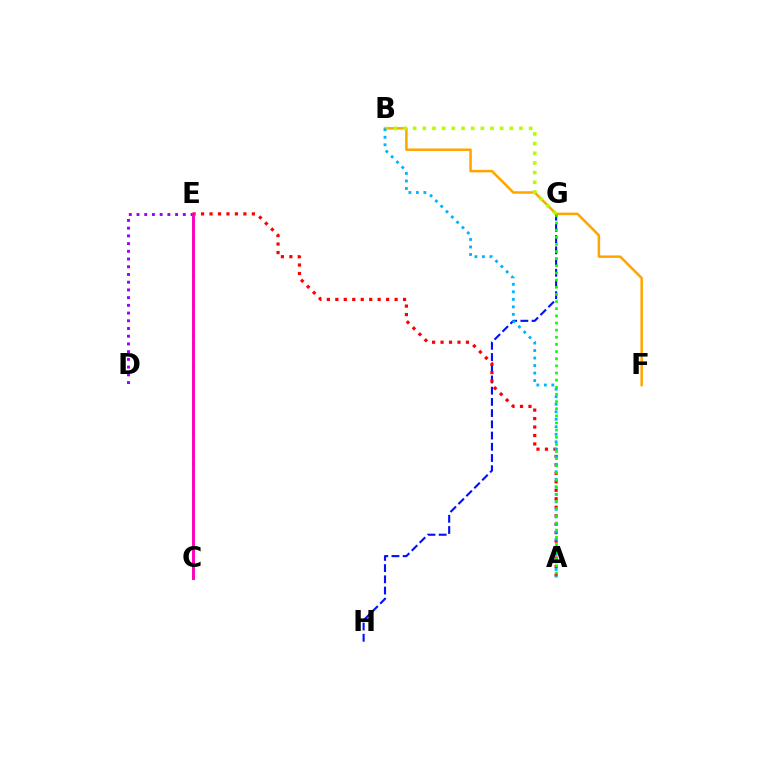{('G', 'H'): [{'color': '#0010ff', 'line_style': 'dashed', 'thickness': 1.52}], ('B', 'F'): [{'color': '#ffa500', 'line_style': 'solid', 'thickness': 1.81}], ('B', 'G'): [{'color': '#b3ff00', 'line_style': 'dotted', 'thickness': 2.63}], ('C', 'E'): [{'color': '#00ff9d', 'line_style': 'dotted', 'thickness': 2.05}, {'color': '#ff00bd', 'line_style': 'solid', 'thickness': 2.1}], ('D', 'E'): [{'color': '#9b00ff', 'line_style': 'dotted', 'thickness': 2.1}], ('A', 'E'): [{'color': '#ff0000', 'line_style': 'dotted', 'thickness': 2.3}], ('A', 'B'): [{'color': '#00b5ff', 'line_style': 'dotted', 'thickness': 2.04}], ('A', 'G'): [{'color': '#08ff00', 'line_style': 'dotted', 'thickness': 1.94}]}